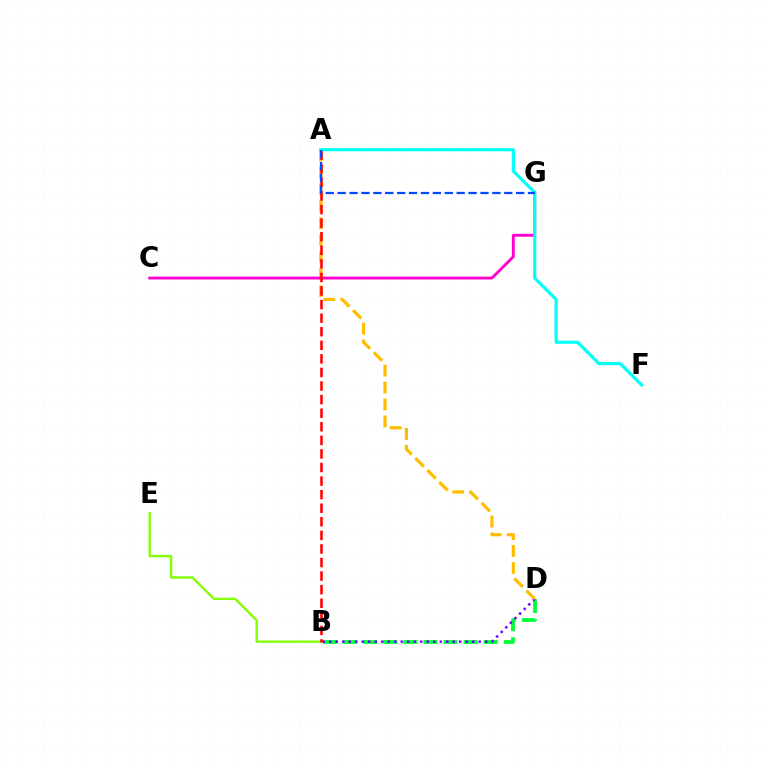{('B', 'D'): [{'color': '#00ff39', 'line_style': 'dashed', 'thickness': 2.73}, {'color': '#7200ff', 'line_style': 'dotted', 'thickness': 1.77}], ('B', 'E'): [{'color': '#84ff00', 'line_style': 'solid', 'thickness': 1.71}], ('A', 'D'): [{'color': '#ffbd00', 'line_style': 'dashed', 'thickness': 2.3}], ('C', 'G'): [{'color': '#ff00cf', 'line_style': 'solid', 'thickness': 2.07}], ('A', 'B'): [{'color': '#ff0000', 'line_style': 'dashed', 'thickness': 1.84}], ('A', 'F'): [{'color': '#00fff6', 'line_style': 'solid', 'thickness': 2.27}], ('A', 'G'): [{'color': '#004bff', 'line_style': 'dashed', 'thickness': 1.62}]}